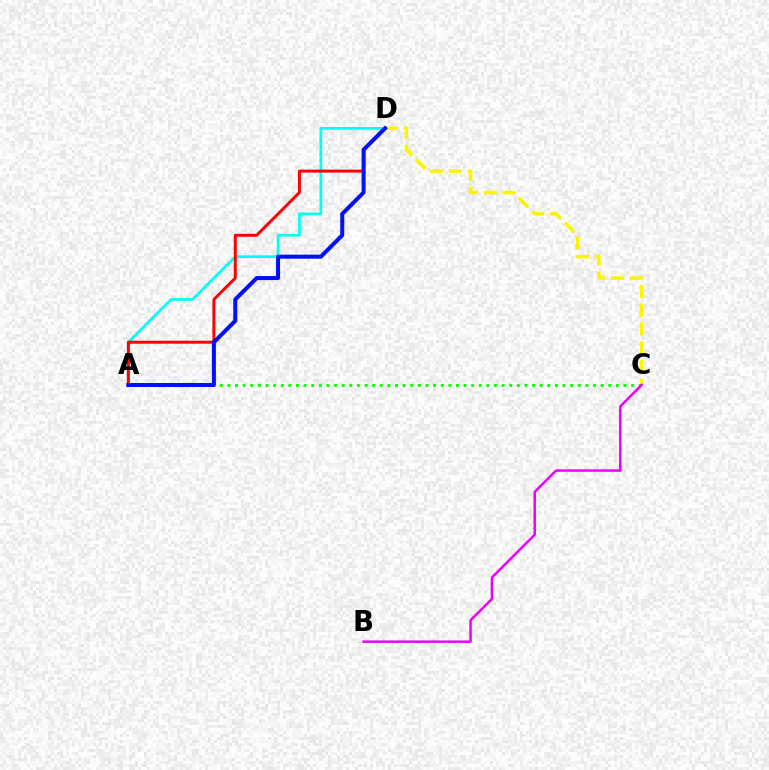{('C', 'D'): [{'color': '#fcf500', 'line_style': 'dashed', 'thickness': 2.55}], ('A', 'D'): [{'color': '#00fff6', 'line_style': 'solid', 'thickness': 1.93}, {'color': '#ff0000', 'line_style': 'solid', 'thickness': 2.12}, {'color': '#0010ff', 'line_style': 'solid', 'thickness': 2.89}], ('A', 'C'): [{'color': '#08ff00', 'line_style': 'dotted', 'thickness': 2.07}], ('B', 'C'): [{'color': '#ee00ff', 'line_style': 'solid', 'thickness': 1.8}]}